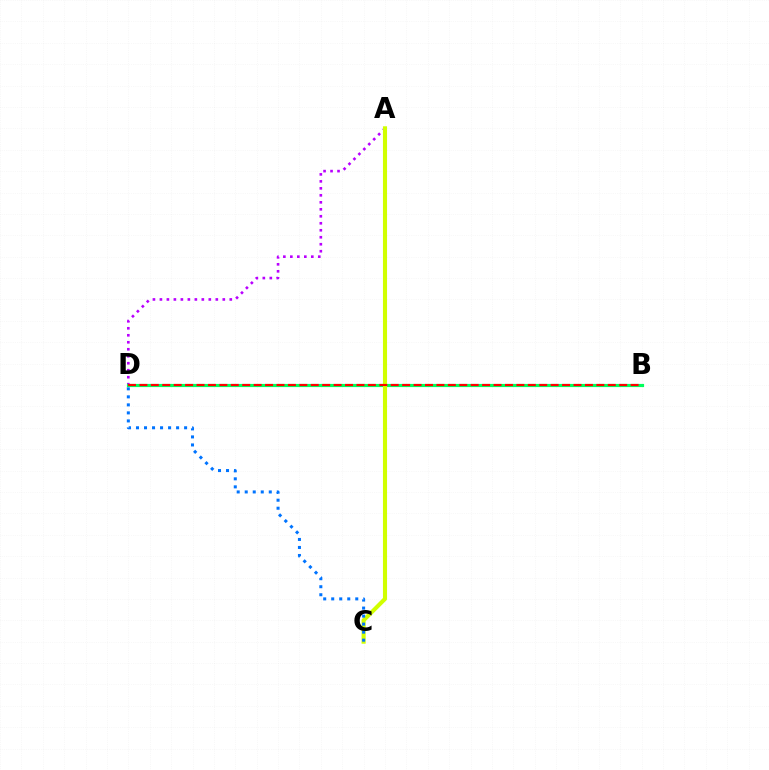{('A', 'D'): [{'color': '#b900ff', 'line_style': 'dotted', 'thickness': 1.9}], ('B', 'D'): [{'color': '#00ff5c', 'line_style': 'solid', 'thickness': 2.28}, {'color': '#ff0000', 'line_style': 'dashed', 'thickness': 1.55}], ('A', 'C'): [{'color': '#d1ff00', 'line_style': 'solid', 'thickness': 2.95}], ('C', 'D'): [{'color': '#0074ff', 'line_style': 'dotted', 'thickness': 2.18}]}